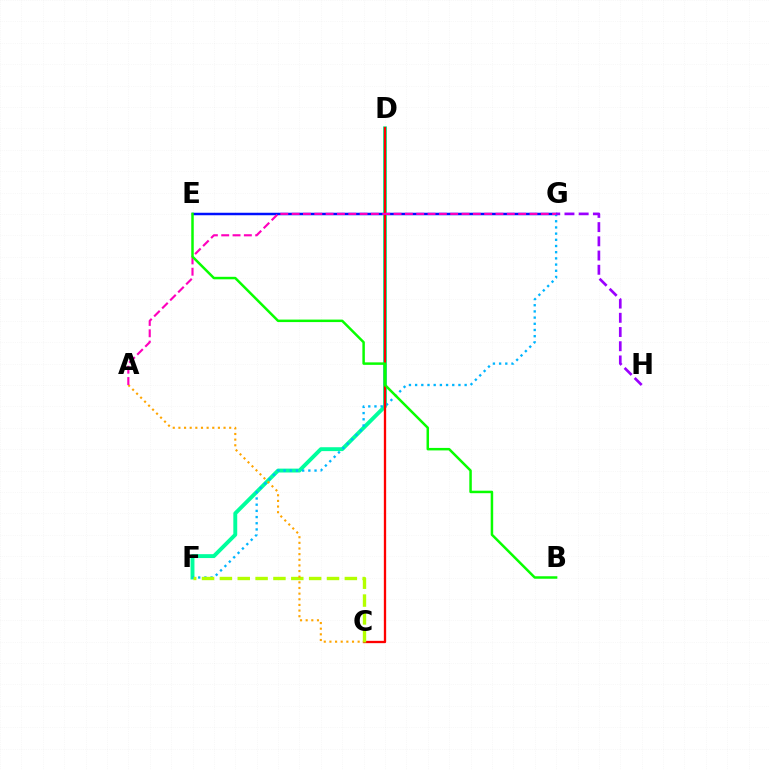{('E', 'G'): [{'color': '#0010ff', 'line_style': 'solid', 'thickness': 1.79}], ('D', 'F'): [{'color': '#00ff9d', 'line_style': 'solid', 'thickness': 2.8}], ('F', 'G'): [{'color': '#00b5ff', 'line_style': 'dotted', 'thickness': 1.68}], ('C', 'D'): [{'color': '#ff0000', 'line_style': 'solid', 'thickness': 1.67}], ('C', 'F'): [{'color': '#b3ff00', 'line_style': 'dashed', 'thickness': 2.43}], ('A', 'C'): [{'color': '#ffa500', 'line_style': 'dotted', 'thickness': 1.53}], ('A', 'G'): [{'color': '#ff00bd', 'line_style': 'dashed', 'thickness': 1.54}], ('G', 'H'): [{'color': '#9b00ff', 'line_style': 'dashed', 'thickness': 1.93}], ('B', 'E'): [{'color': '#08ff00', 'line_style': 'solid', 'thickness': 1.79}]}